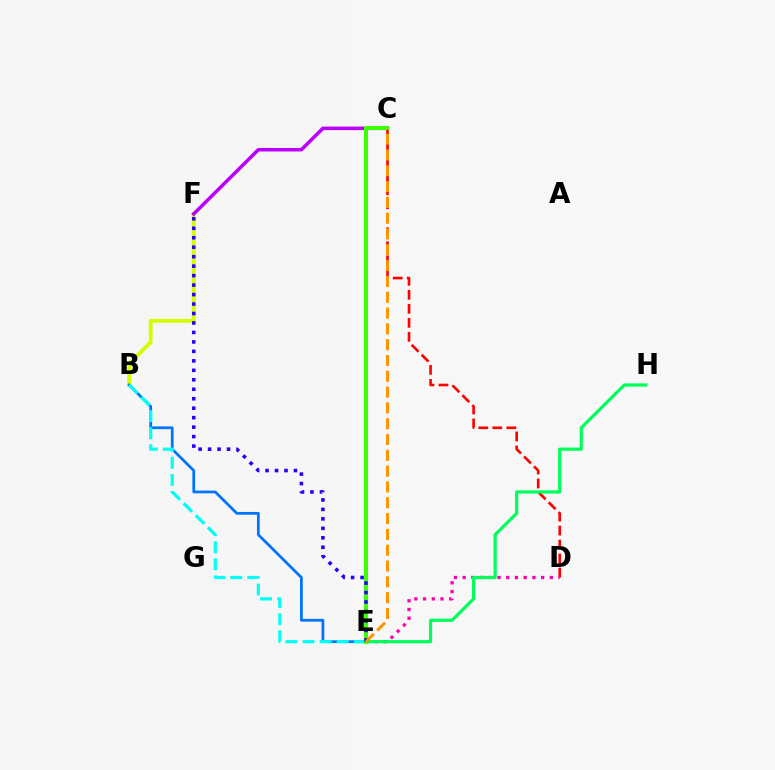{('B', 'F'): [{'color': '#d1ff00', 'line_style': 'solid', 'thickness': 2.78}], ('C', 'D'): [{'color': '#ff0000', 'line_style': 'dashed', 'thickness': 1.9}], ('B', 'E'): [{'color': '#0074ff', 'line_style': 'solid', 'thickness': 1.98}, {'color': '#00fff6', 'line_style': 'dashed', 'thickness': 2.32}], ('D', 'E'): [{'color': '#ff00ac', 'line_style': 'dotted', 'thickness': 2.37}], ('C', 'F'): [{'color': '#b900ff', 'line_style': 'solid', 'thickness': 2.52}], ('E', 'H'): [{'color': '#00ff5c', 'line_style': 'solid', 'thickness': 2.32}], ('C', 'E'): [{'color': '#3dff00', 'line_style': 'solid', 'thickness': 2.94}, {'color': '#ff9400', 'line_style': 'dashed', 'thickness': 2.15}], ('E', 'F'): [{'color': '#2500ff', 'line_style': 'dotted', 'thickness': 2.57}]}